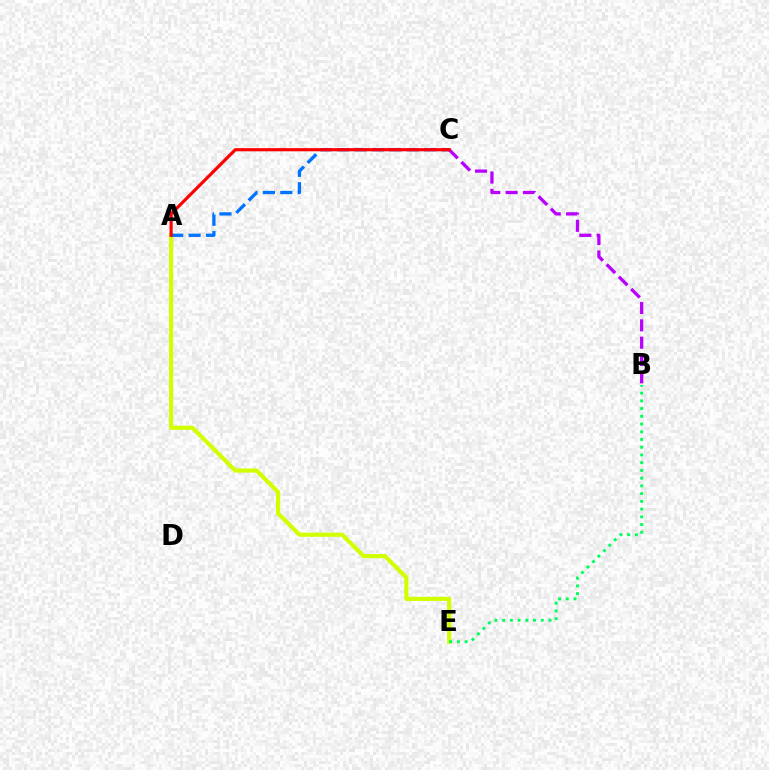{('A', 'E'): [{'color': '#d1ff00', 'line_style': 'solid', 'thickness': 2.98}], ('A', 'C'): [{'color': '#0074ff', 'line_style': 'dashed', 'thickness': 2.37}, {'color': '#ff0000', 'line_style': 'solid', 'thickness': 2.28}], ('B', 'E'): [{'color': '#00ff5c', 'line_style': 'dotted', 'thickness': 2.1}], ('B', 'C'): [{'color': '#b900ff', 'line_style': 'dashed', 'thickness': 2.35}]}